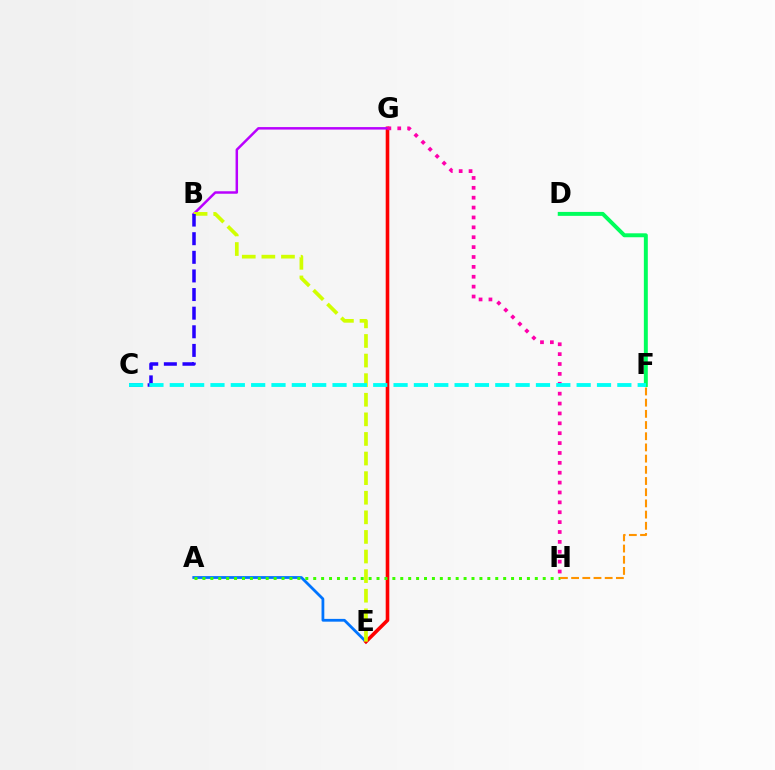{('A', 'E'): [{'color': '#0074ff', 'line_style': 'solid', 'thickness': 2.0}], ('D', 'F'): [{'color': '#00ff5c', 'line_style': 'solid', 'thickness': 2.84}], ('E', 'G'): [{'color': '#ff0000', 'line_style': 'solid', 'thickness': 2.59}], ('A', 'H'): [{'color': '#3dff00', 'line_style': 'dotted', 'thickness': 2.15}], ('B', 'G'): [{'color': '#b900ff', 'line_style': 'solid', 'thickness': 1.79}], ('B', 'E'): [{'color': '#d1ff00', 'line_style': 'dashed', 'thickness': 2.66}], ('B', 'C'): [{'color': '#2500ff', 'line_style': 'dashed', 'thickness': 2.53}], ('G', 'H'): [{'color': '#ff00ac', 'line_style': 'dotted', 'thickness': 2.68}], ('C', 'F'): [{'color': '#00fff6', 'line_style': 'dashed', 'thickness': 2.76}], ('F', 'H'): [{'color': '#ff9400', 'line_style': 'dashed', 'thickness': 1.52}]}